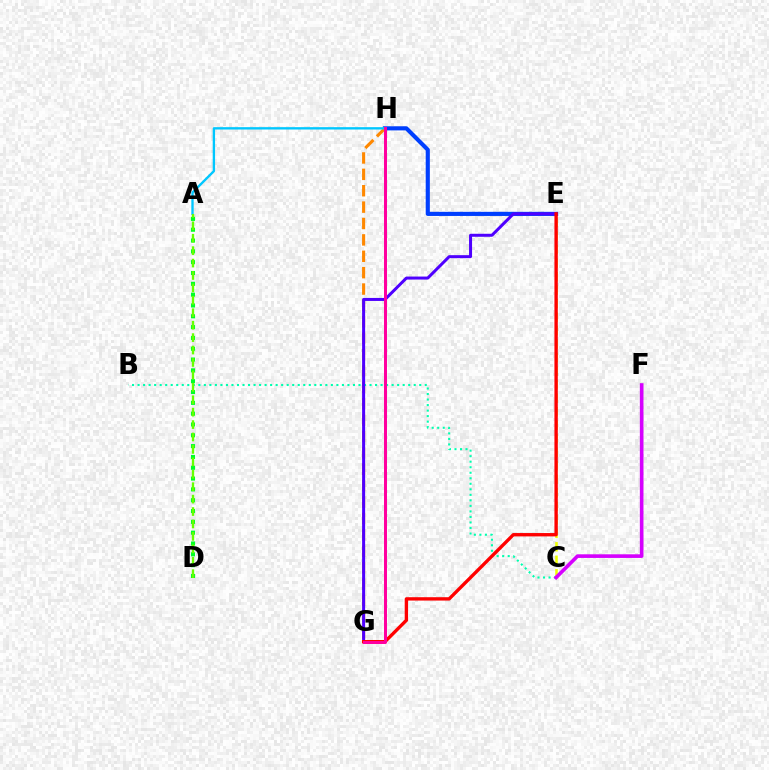{('E', 'H'): [{'color': '#003fff', 'line_style': 'solid', 'thickness': 2.97}], ('A', 'D'): [{'color': '#00ff27', 'line_style': 'dotted', 'thickness': 2.94}, {'color': '#66ff00', 'line_style': 'dashed', 'thickness': 1.69}], ('C', 'E'): [{'color': '#eeff00', 'line_style': 'dashed', 'thickness': 1.84}], ('G', 'H'): [{'color': '#ff8800', 'line_style': 'dashed', 'thickness': 2.23}, {'color': '#ff00a0', 'line_style': 'solid', 'thickness': 2.16}], ('A', 'H'): [{'color': '#00c7ff', 'line_style': 'solid', 'thickness': 1.69}], ('B', 'C'): [{'color': '#00ffaf', 'line_style': 'dotted', 'thickness': 1.5}], ('E', 'G'): [{'color': '#4f00ff', 'line_style': 'solid', 'thickness': 2.17}, {'color': '#ff0000', 'line_style': 'solid', 'thickness': 2.41}], ('C', 'F'): [{'color': '#d600ff', 'line_style': 'solid', 'thickness': 2.61}]}